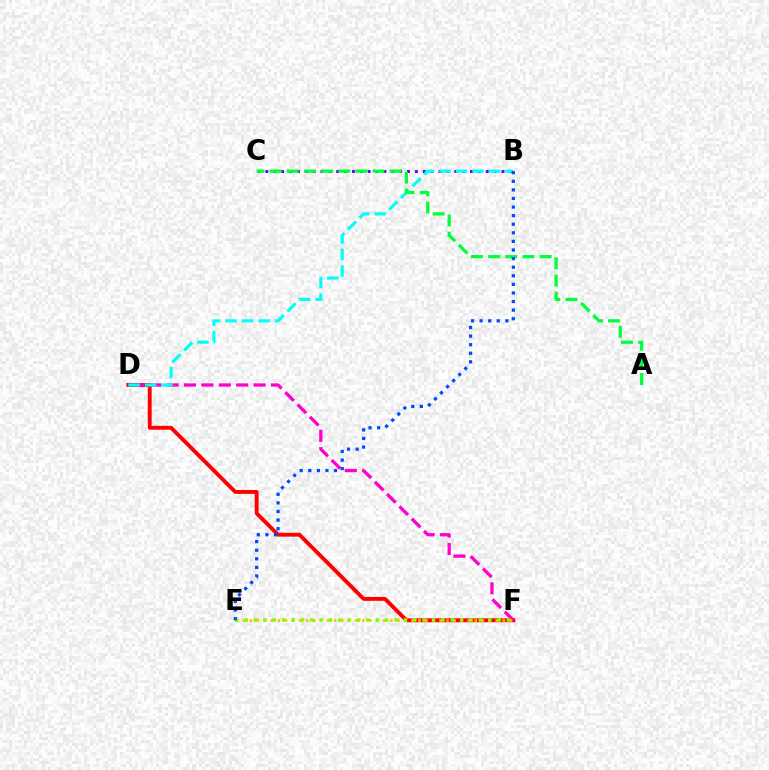{('D', 'F'): [{'color': '#ff0000', 'line_style': 'solid', 'thickness': 2.8}, {'color': '#ff00cf', 'line_style': 'dashed', 'thickness': 2.36}], ('B', 'C'): [{'color': '#7200ff', 'line_style': 'dotted', 'thickness': 2.14}], ('E', 'F'): [{'color': '#ffbd00', 'line_style': 'dotted', 'thickness': 1.91}, {'color': '#84ff00', 'line_style': 'dotted', 'thickness': 2.55}], ('B', 'D'): [{'color': '#00fff6', 'line_style': 'dashed', 'thickness': 2.24}], ('A', 'C'): [{'color': '#00ff39', 'line_style': 'dashed', 'thickness': 2.33}], ('B', 'E'): [{'color': '#004bff', 'line_style': 'dotted', 'thickness': 2.33}]}